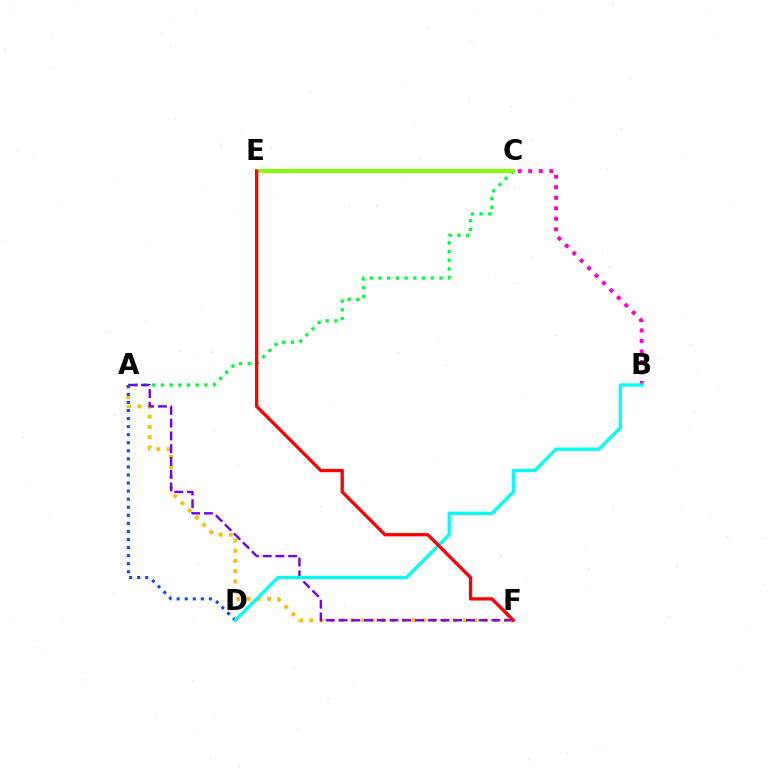{('A', 'F'): [{'color': '#ffbd00', 'line_style': 'dotted', 'thickness': 2.78}, {'color': '#7200ff', 'line_style': 'dashed', 'thickness': 1.73}], ('B', 'C'): [{'color': '#ff00cf', 'line_style': 'dotted', 'thickness': 2.86}], ('A', 'C'): [{'color': '#00ff39', 'line_style': 'dotted', 'thickness': 2.36}], ('A', 'D'): [{'color': '#004bff', 'line_style': 'dotted', 'thickness': 2.19}], ('B', 'D'): [{'color': '#00fff6', 'line_style': 'solid', 'thickness': 2.37}], ('C', 'E'): [{'color': '#84ff00', 'line_style': 'solid', 'thickness': 2.78}], ('E', 'F'): [{'color': '#ff0000', 'line_style': 'solid', 'thickness': 2.38}]}